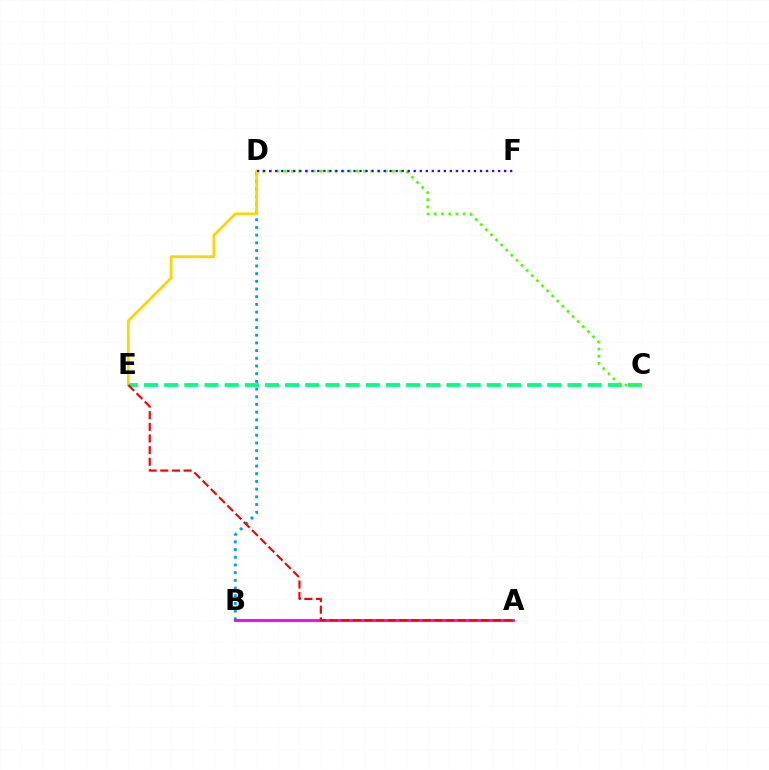{('C', 'E'): [{'color': '#00ff86', 'line_style': 'dashed', 'thickness': 2.74}], ('C', 'D'): [{'color': '#4fff00', 'line_style': 'dotted', 'thickness': 1.96}], ('B', 'D'): [{'color': '#009eff', 'line_style': 'dotted', 'thickness': 2.09}], ('A', 'B'): [{'color': '#ff00ed', 'line_style': 'solid', 'thickness': 2.06}], ('D', 'E'): [{'color': '#ffd500', 'line_style': 'solid', 'thickness': 2.01}], ('A', 'E'): [{'color': '#ff0000', 'line_style': 'dashed', 'thickness': 1.58}], ('D', 'F'): [{'color': '#3700ff', 'line_style': 'dotted', 'thickness': 1.64}]}